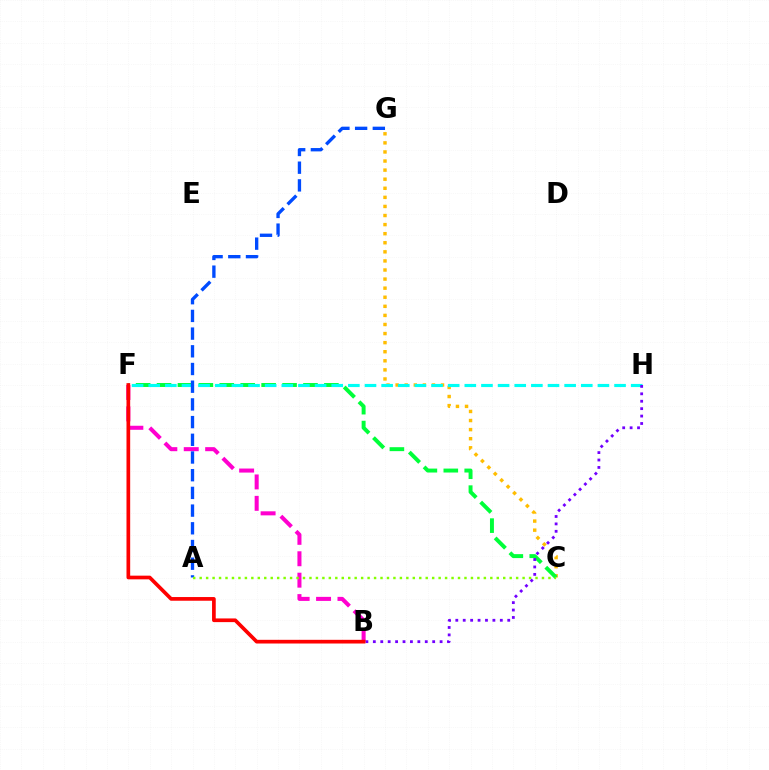{('C', 'G'): [{'color': '#ffbd00', 'line_style': 'dotted', 'thickness': 2.47}], ('C', 'F'): [{'color': '#00ff39', 'line_style': 'dashed', 'thickness': 2.84}], ('F', 'H'): [{'color': '#00fff6', 'line_style': 'dashed', 'thickness': 2.26}], ('B', 'F'): [{'color': '#ff00cf', 'line_style': 'dashed', 'thickness': 2.91}, {'color': '#ff0000', 'line_style': 'solid', 'thickness': 2.66}], ('A', 'G'): [{'color': '#004bff', 'line_style': 'dashed', 'thickness': 2.4}], ('A', 'C'): [{'color': '#84ff00', 'line_style': 'dotted', 'thickness': 1.75}], ('B', 'H'): [{'color': '#7200ff', 'line_style': 'dotted', 'thickness': 2.02}]}